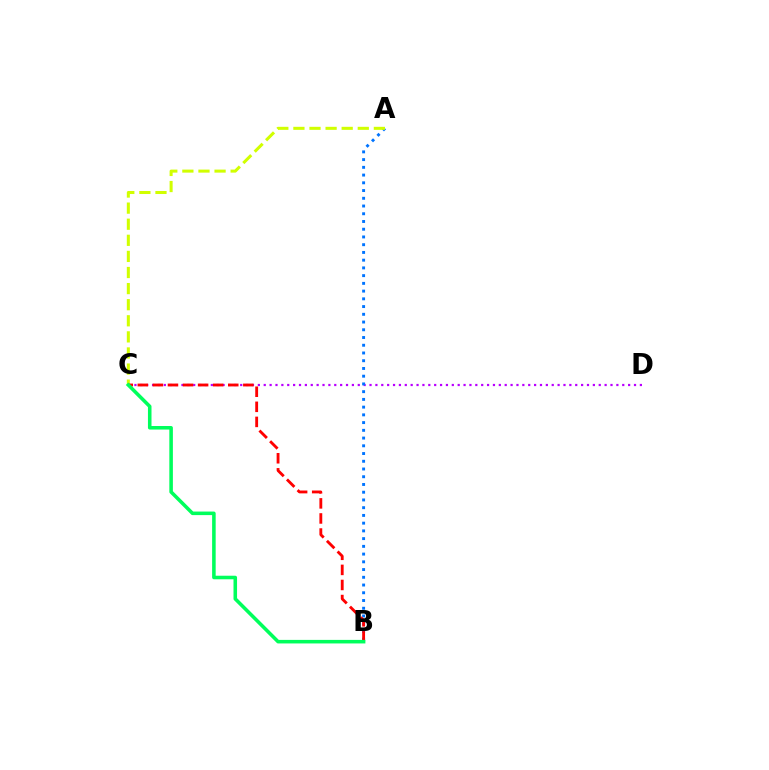{('C', 'D'): [{'color': '#b900ff', 'line_style': 'dotted', 'thickness': 1.6}], ('A', 'B'): [{'color': '#0074ff', 'line_style': 'dotted', 'thickness': 2.1}], ('A', 'C'): [{'color': '#d1ff00', 'line_style': 'dashed', 'thickness': 2.19}], ('B', 'C'): [{'color': '#ff0000', 'line_style': 'dashed', 'thickness': 2.05}, {'color': '#00ff5c', 'line_style': 'solid', 'thickness': 2.56}]}